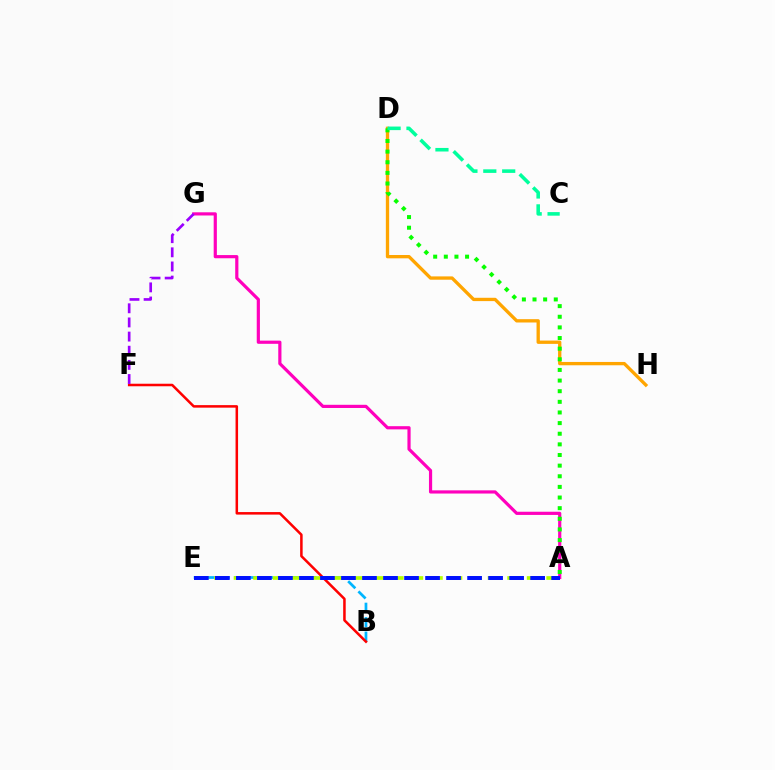{('B', 'E'): [{'color': '#00b5ff', 'line_style': 'dashed', 'thickness': 1.96}], ('B', 'F'): [{'color': '#ff0000', 'line_style': 'solid', 'thickness': 1.82}], ('D', 'H'): [{'color': '#ffa500', 'line_style': 'solid', 'thickness': 2.39}], ('A', 'G'): [{'color': '#ff00bd', 'line_style': 'solid', 'thickness': 2.29}], ('A', 'E'): [{'color': '#b3ff00', 'line_style': 'dashed', 'thickness': 2.65}, {'color': '#0010ff', 'line_style': 'dashed', 'thickness': 2.86}], ('A', 'D'): [{'color': '#08ff00', 'line_style': 'dotted', 'thickness': 2.89}], ('C', 'D'): [{'color': '#00ff9d', 'line_style': 'dashed', 'thickness': 2.57}], ('F', 'G'): [{'color': '#9b00ff', 'line_style': 'dashed', 'thickness': 1.92}]}